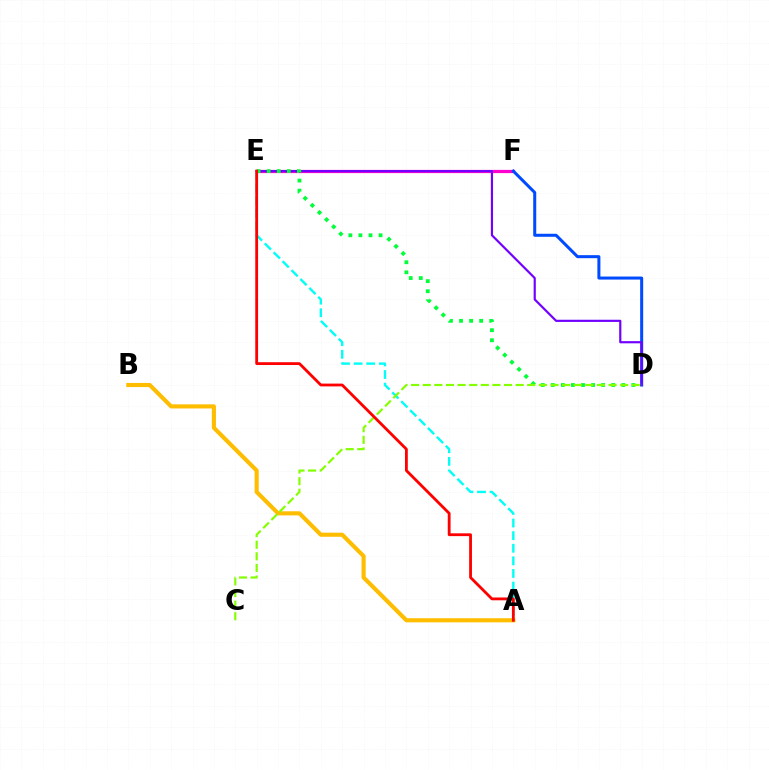{('E', 'F'): [{'color': '#ff00cf', 'line_style': 'solid', 'thickness': 2.32}], ('D', 'F'): [{'color': '#004bff', 'line_style': 'solid', 'thickness': 2.18}], ('D', 'E'): [{'color': '#7200ff', 'line_style': 'solid', 'thickness': 1.57}, {'color': '#00ff39', 'line_style': 'dotted', 'thickness': 2.74}], ('A', 'B'): [{'color': '#ffbd00', 'line_style': 'solid', 'thickness': 2.96}], ('A', 'E'): [{'color': '#00fff6', 'line_style': 'dashed', 'thickness': 1.71}, {'color': '#ff0000', 'line_style': 'solid', 'thickness': 2.02}], ('C', 'D'): [{'color': '#84ff00', 'line_style': 'dashed', 'thickness': 1.58}]}